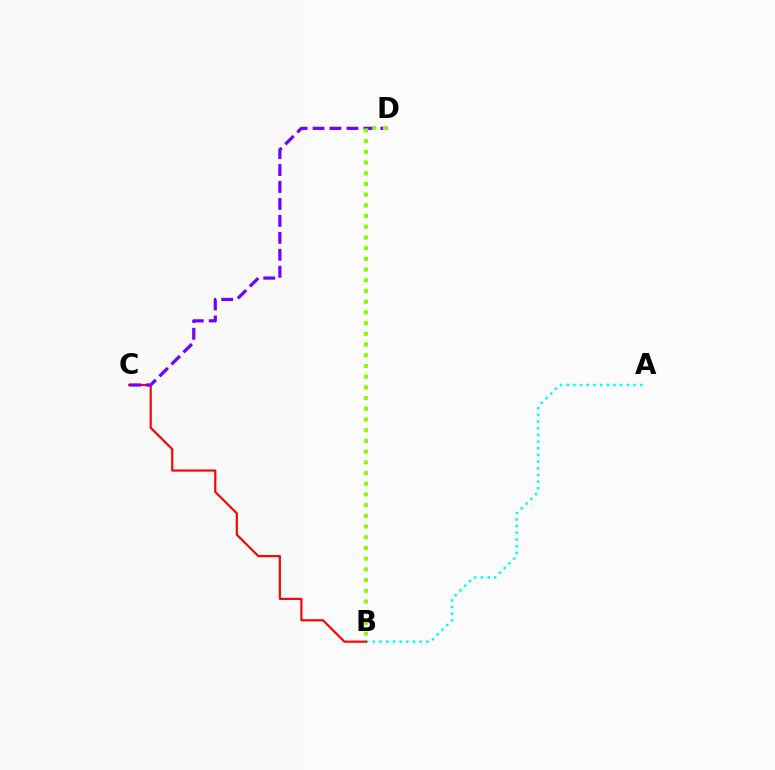{('A', 'B'): [{'color': '#00fff6', 'line_style': 'dotted', 'thickness': 1.82}], ('B', 'C'): [{'color': '#ff0000', 'line_style': 'solid', 'thickness': 1.56}], ('C', 'D'): [{'color': '#7200ff', 'line_style': 'dashed', 'thickness': 2.3}], ('B', 'D'): [{'color': '#84ff00', 'line_style': 'dotted', 'thickness': 2.91}]}